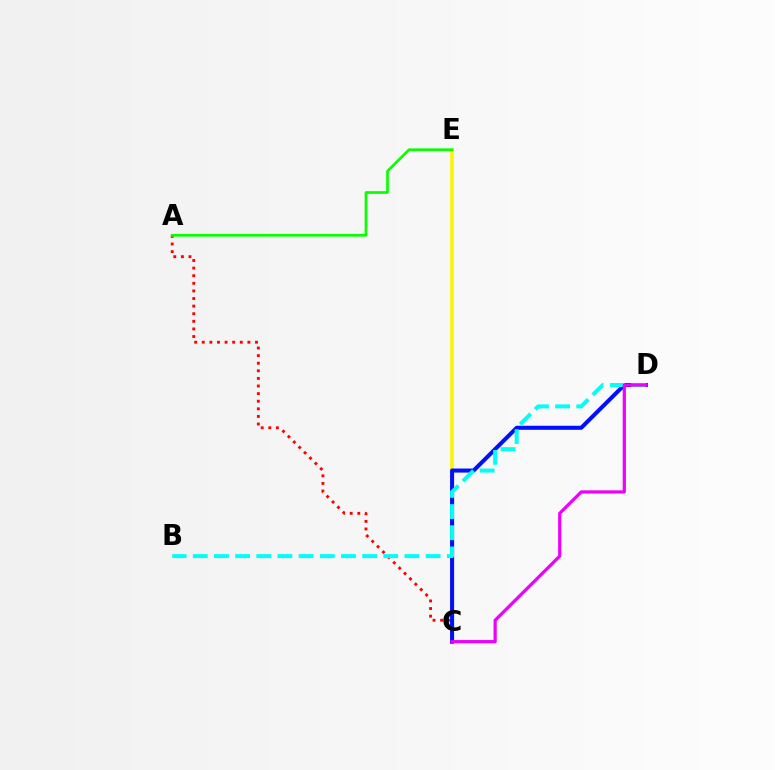{('A', 'C'): [{'color': '#ff0000', 'line_style': 'dotted', 'thickness': 2.07}], ('C', 'E'): [{'color': '#fcf500', 'line_style': 'solid', 'thickness': 2.54}], ('C', 'D'): [{'color': '#0010ff', 'line_style': 'solid', 'thickness': 2.92}, {'color': '#ee00ff', 'line_style': 'solid', 'thickness': 2.32}], ('B', 'D'): [{'color': '#00fff6', 'line_style': 'dashed', 'thickness': 2.88}], ('A', 'E'): [{'color': '#08ff00', 'line_style': 'solid', 'thickness': 1.94}]}